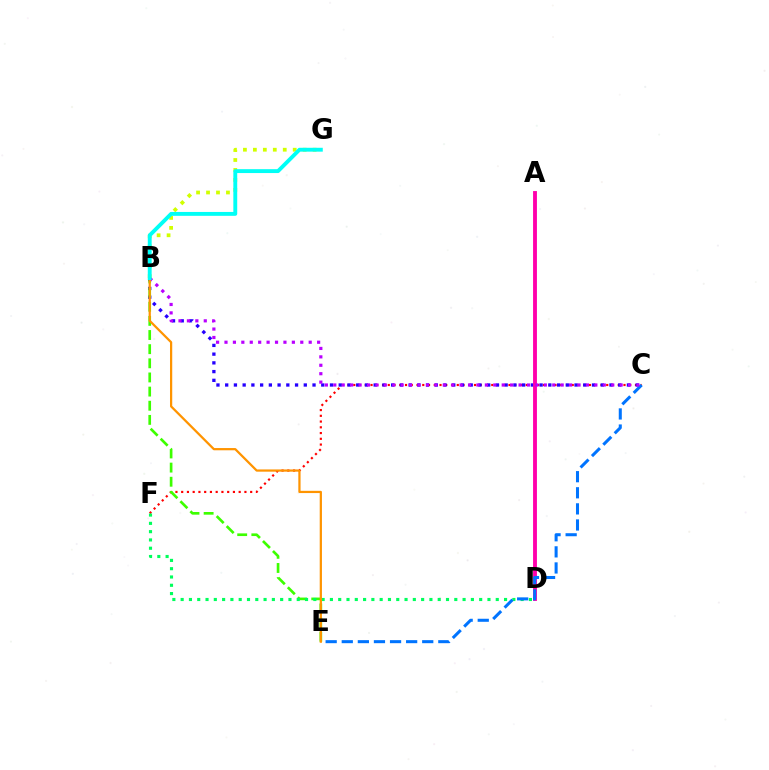{('C', 'F'): [{'color': '#ff0000', 'line_style': 'dotted', 'thickness': 1.56}], ('B', 'C'): [{'color': '#2500ff', 'line_style': 'dotted', 'thickness': 2.37}, {'color': '#b900ff', 'line_style': 'dotted', 'thickness': 2.29}], ('B', 'E'): [{'color': '#3dff00', 'line_style': 'dashed', 'thickness': 1.92}, {'color': '#ff9400', 'line_style': 'solid', 'thickness': 1.61}], ('A', 'D'): [{'color': '#ff00ac', 'line_style': 'solid', 'thickness': 2.78}], ('D', 'F'): [{'color': '#00ff5c', 'line_style': 'dotted', 'thickness': 2.25}], ('C', 'E'): [{'color': '#0074ff', 'line_style': 'dashed', 'thickness': 2.19}], ('B', 'G'): [{'color': '#d1ff00', 'line_style': 'dotted', 'thickness': 2.71}, {'color': '#00fff6', 'line_style': 'solid', 'thickness': 2.79}]}